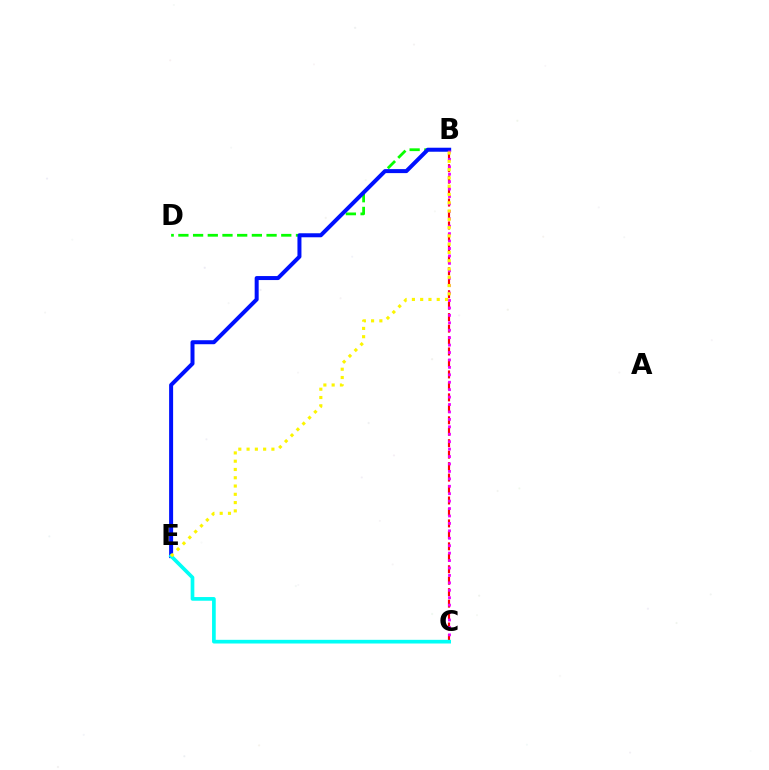{('B', 'C'): [{'color': '#ff0000', 'line_style': 'dashed', 'thickness': 1.56}, {'color': '#ee00ff', 'line_style': 'dotted', 'thickness': 2.02}], ('B', 'D'): [{'color': '#08ff00', 'line_style': 'dashed', 'thickness': 2.0}], ('B', 'E'): [{'color': '#0010ff', 'line_style': 'solid', 'thickness': 2.88}, {'color': '#fcf500', 'line_style': 'dotted', 'thickness': 2.25}], ('C', 'E'): [{'color': '#00fff6', 'line_style': 'solid', 'thickness': 2.65}]}